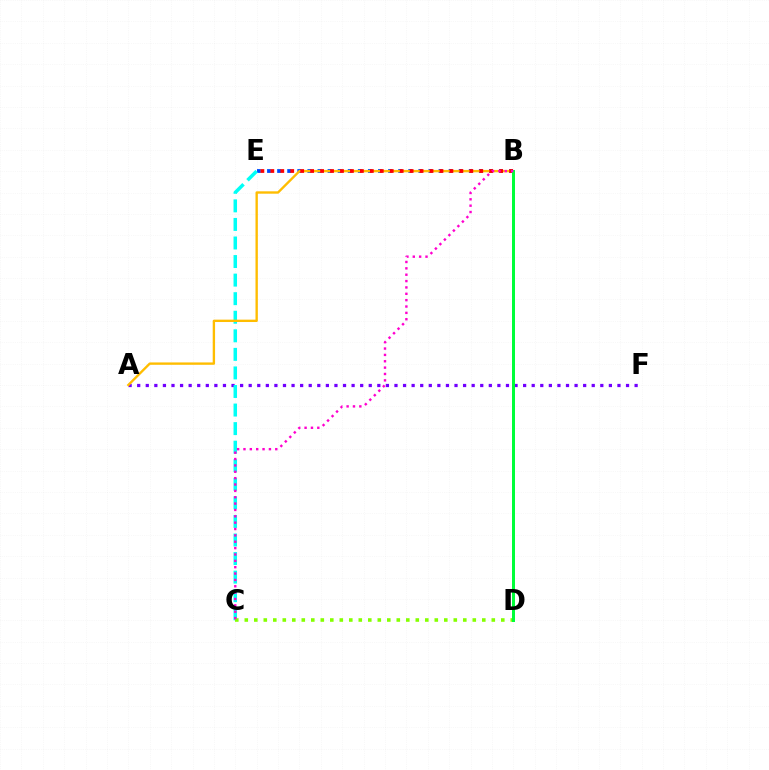{('A', 'F'): [{'color': '#7200ff', 'line_style': 'dotted', 'thickness': 2.33}], ('B', 'E'): [{'color': '#004bff', 'line_style': 'dotted', 'thickness': 2.74}, {'color': '#ff0000', 'line_style': 'dotted', 'thickness': 2.7}], ('C', 'E'): [{'color': '#00fff6', 'line_style': 'dashed', 'thickness': 2.52}], ('A', 'B'): [{'color': '#ffbd00', 'line_style': 'solid', 'thickness': 1.7}], ('C', 'D'): [{'color': '#84ff00', 'line_style': 'dotted', 'thickness': 2.58}], ('B', 'D'): [{'color': '#00ff39', 'line_style': 'solid', 'thickness': 2.16}], ('B', 'C'): [{'color': '#ff00cf', 'line_style': 'dotted', 'thickness': 1.73}]}